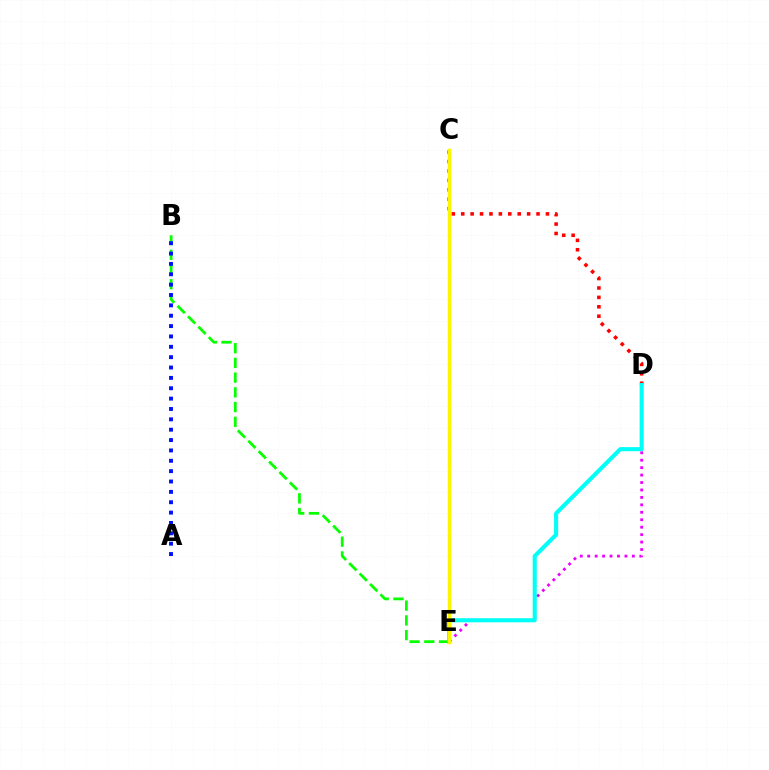{('B', 'E'): [{'color': '#08ff00', 'line_style': 'dashed', 'thickness': 2.0}], ('D', 'E'): [{'color': '#ee00ff', 'line_style': 'dotted', 'thickness': 2.02}, {'color': '#00fff6', 'line_style': 'solid', 'thickness': 2.95}], ('A', 'B'): [{'color': '#0010ff', 'line_style': 'dotted', 'thickness': 2.82}], ('C', 'D'): [{'color': '#ff0000', 'line_style': 'dotted', 'thickness': 2.56}], ('C', 'E'): [{'color': '#fcf500', 'line_style': 'solid', 'thickness': 2.48}]}